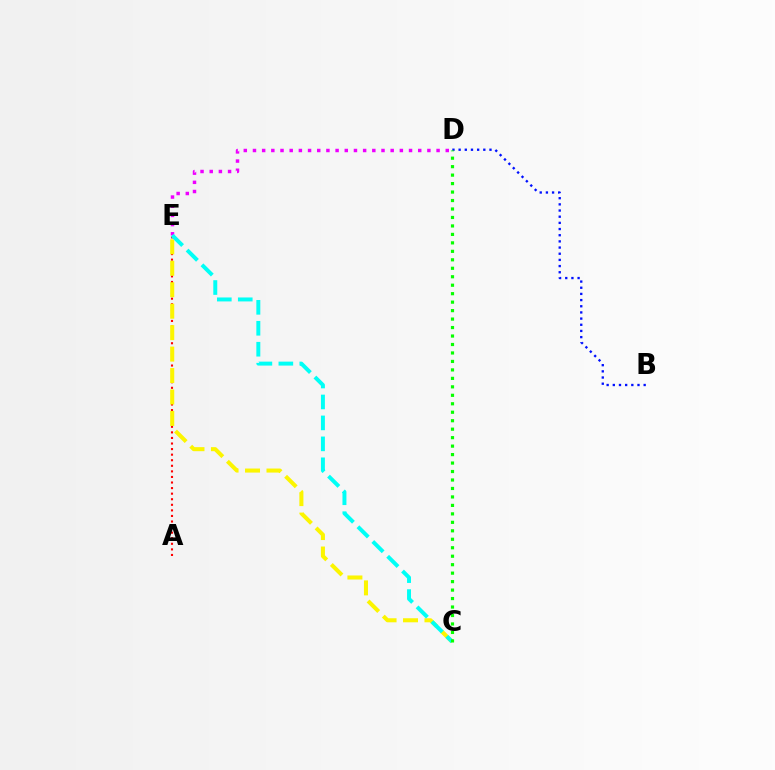{('A', 'E'): [{'color': '#ff0000', 'line_style': 'dotted', 'thickness': 1.51}], ('D', 'E'): [{'color': '#ee00ff', 'line_style': 'dotted', 'thickness': 2.49}], ('B', 'D'): [{'color': '#0010ff', 'line_style': 'dotted', 'thickness': 1.68}], ('C', 'E'): [{'color': '#fcf500', 'line_style': 'dashed', 'thickness': 2.91}, {'color': '#00fff6', 'line_style': 'dashed', 'thickness': 2.85}], ('C', 'D'): [{'color': '#08ff00', 'line_style': 'dotted', 'thickness': 2.3}]}